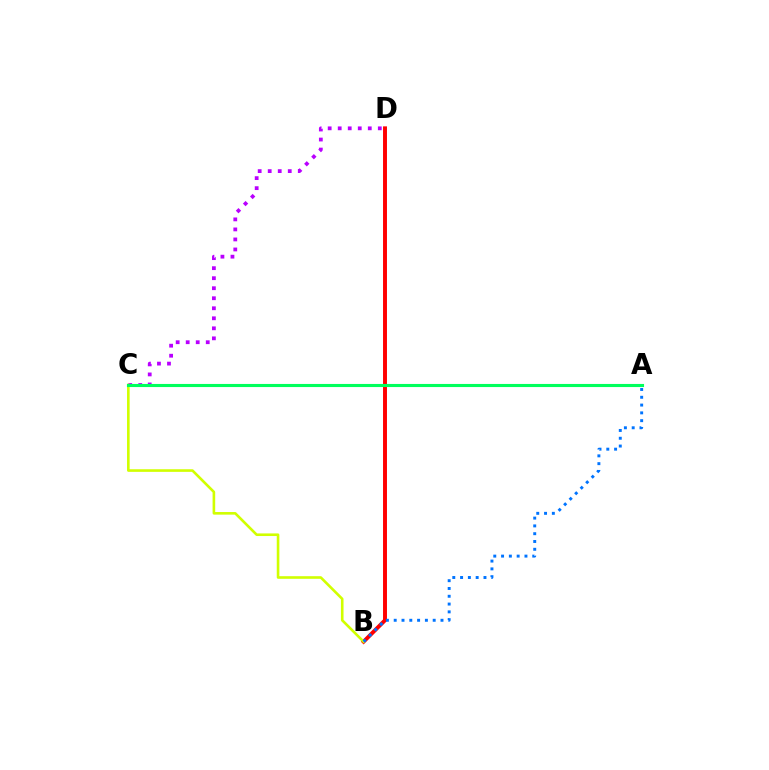{('C', 'D'): [{'color': '#b900ff', 'line_style': 'dotted', 'thickness': 2.72}], ('B', 'D'): [{'color': '#ff0000', 'line_style': 'solid', 'thickness': 2.83}], ('B', 'C'): [{'color': '#d1ff00', 'line_style': 'solid', 'thickness': 1.88}], ('A', 'B'): [{'color': '#0074ff', 'line_style': 'dotted', 'thickness': 2.12}], ('A', 'C'): [{'color': '#00ff5c', 'line_style': 'solid', 'thickness': 2.24}]}